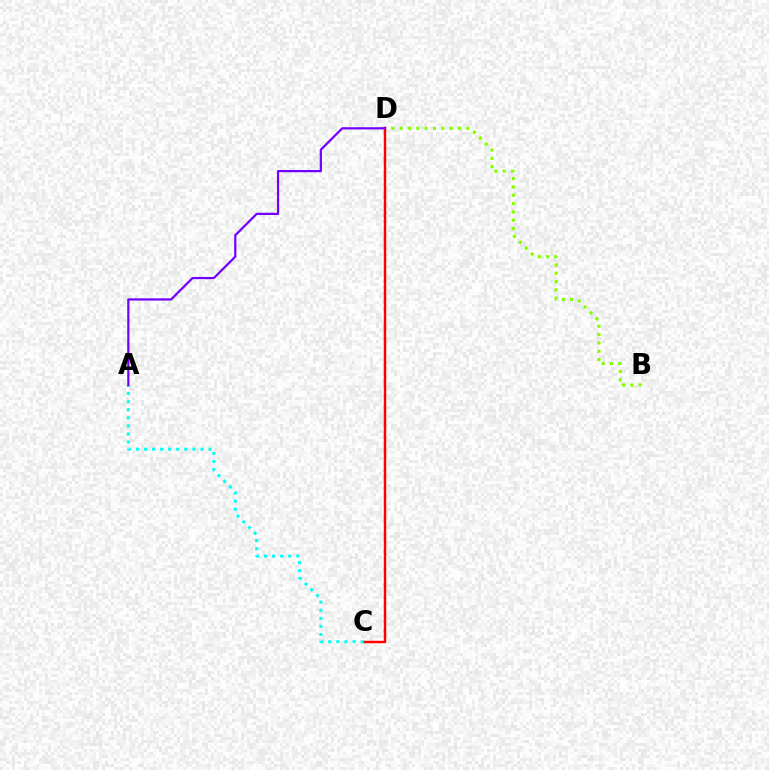{('B', 'D'): [{'color': '#84ff00', 'line_style': 'dotted', 'thickness': 2.26}], ('C', 'D'): [{'color': '#ff0000', 'line_style': 'solid', 'thickness': 1.77}], ('A', 'C'): [{'color': '#00fff6', 'line_style': 'dotted', 'thickness': 2.19}], ('A', 'D'): [{'color': '#7200ff', 'line_style': 'solid', 'thickness': 1.6}]}